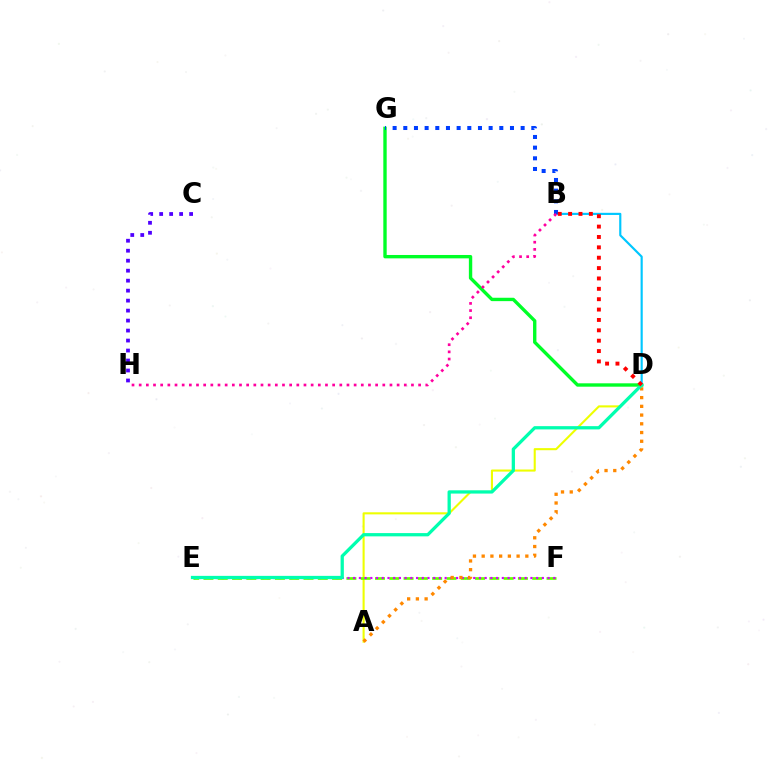{('A', 'D'): [{'color': '#eeff00', 'line_style': 'solid', 'thickness': 1.51}, {'color': '#ff8800', 'line_style': 'dotted', 'thickness': 2.37}], ('D', 'G'): [{'color': '#00ff27', 'line_style': 'solid', 'thickness': 2.43}], ('E', 'F'): [{'color': '#66ff00', 'line_style': 'dashed', 'thickness': 1.94}, {'color': '#d600ff', 'line_style': 'dotted', 'thickness': 1.55}], ('C', 'H'): [{'color': '#4f00ff', 'line_style': 'dotted', 'thickness': 2.71}], ('B', 'D'): [{'color': '#00c7ff', 'line_style': 'solid', 'thickness': 1.56}, {'color': '#ff0000', 'line_style': 'dotted', 'thickness': 2.82}], ('B', 'G'): [{'color': '#003fff', 'line_style': 'dotted', 'thickness': 2.9}], ('D', 'E'): [{'color': '#00ffaf', 'line_style': 'solid', 'thickness': 2.35}], ('B', 'H'): [{'color': '#ff00a0', 'line_style': 'dotted', 'thickness': 1.95}]}